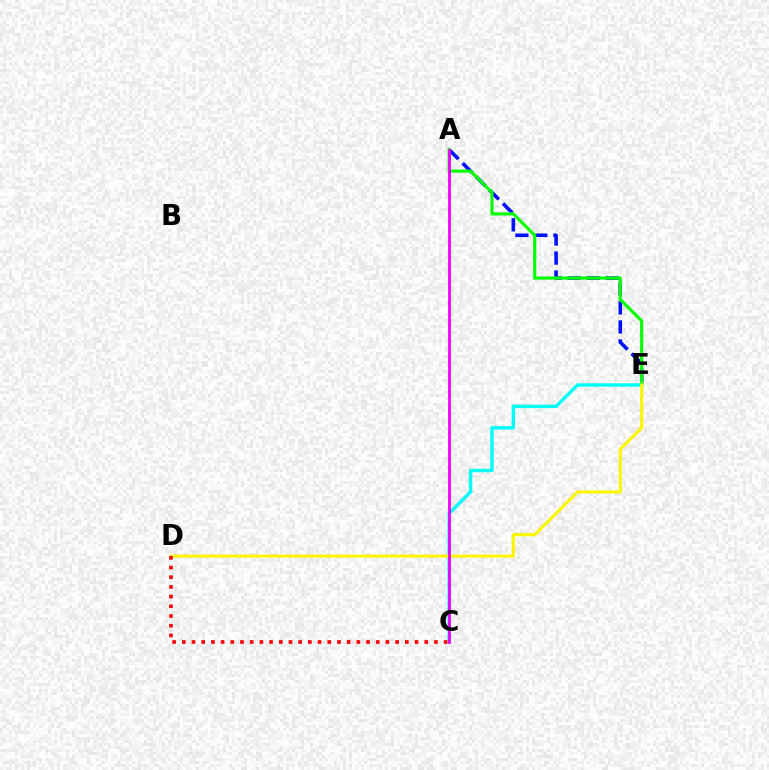{('A', 'E'): [{'color': '#0010ff', 'line_style': 'dashed', 'thickness': 2.58}, {'color': '#08ff00', 'line_style': 'solid', 'thickness': 2.29}], ('C', 'E'): [{'color': '#00fff6', 'line_style': 'solid', 'thickness': 2.46}], ('D', 'E'): [{'color': '#fcf500', 'line_style': 'solid', 'thickness': 2.24}], ('A', 'C'): [{'color': '#ee00ff', 'line_style': 'solid', 'thickness': 2.01}], ('C', 'D'): [{'color': '#ff0000', 'line_style': 'dotted', 'thickness': 2.63}]}